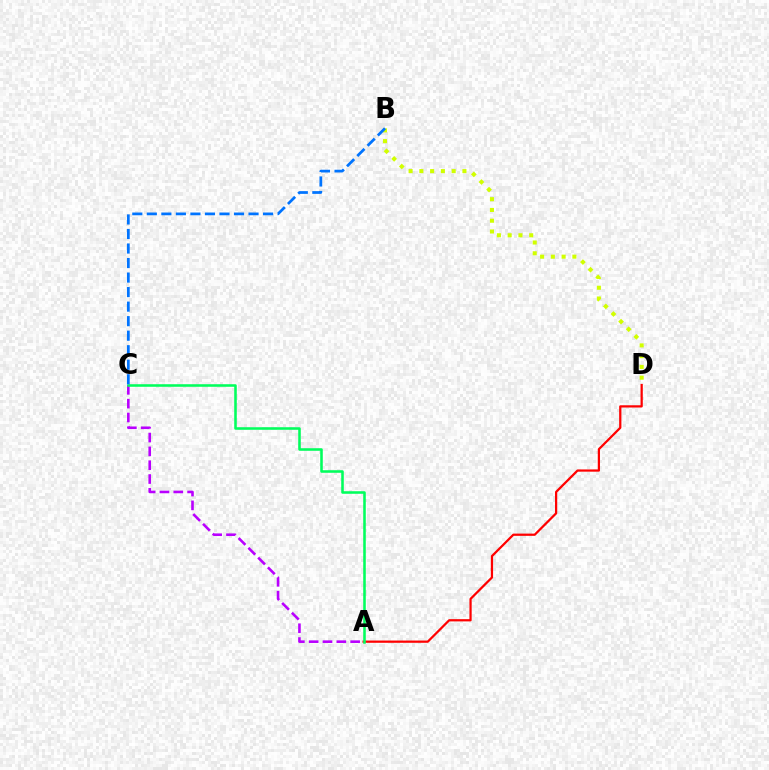{('B', 'D'): [{'color': '#d1ff00', 'line_style': 'dotted', 'thickness': 2.92}], ('A', 'C'): [{'color': '#b900ff', 'line_style': 'dashed', 'thickness': 1.88}, {'color': '#00ff5c', 'line_style': 'solid', 'thickness': 1.84}], ('A', 'D'): [{'color': '#ff0000', 'line_style': 'solid', 'thickness': 1.61}], ('B', 'C'): [{'color': '#0074ff', 'line_style': 'dashed', 'thickness': 1.97}]}